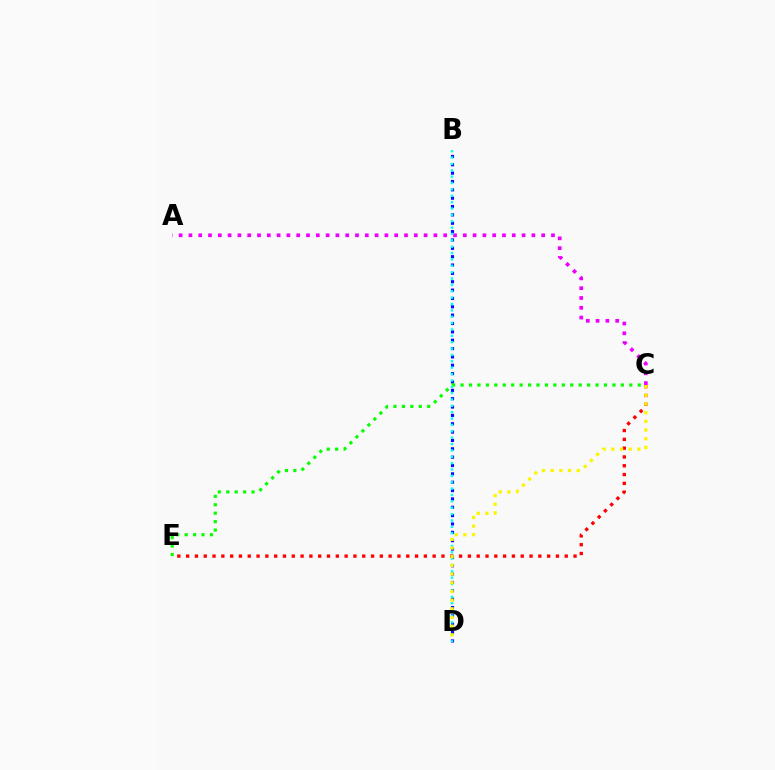{('A', 'C'): [{'color': '#ee00ff', 'line_style': 'dotted', 'thickness': 2.66}], ('C', 'E'): [{'color': '#ff0000', 'line_style': 'dotted', 'thickness': 2.39}, {'color': '#08ff00', 'line_style': 'dotted', 'thickness': 2.29}], ('B', 'D'): [{'color': '#0010ff', 'line_style': 'dotted', 'thickness': 2.27}, {'color': '#00fff6', 'line_style': 'dotted', 'thickness': 1.73}], ('C', 'D'): [{'color': '#fcf500', 'line_style': 'dotted', 'thickness': 2.36}]}